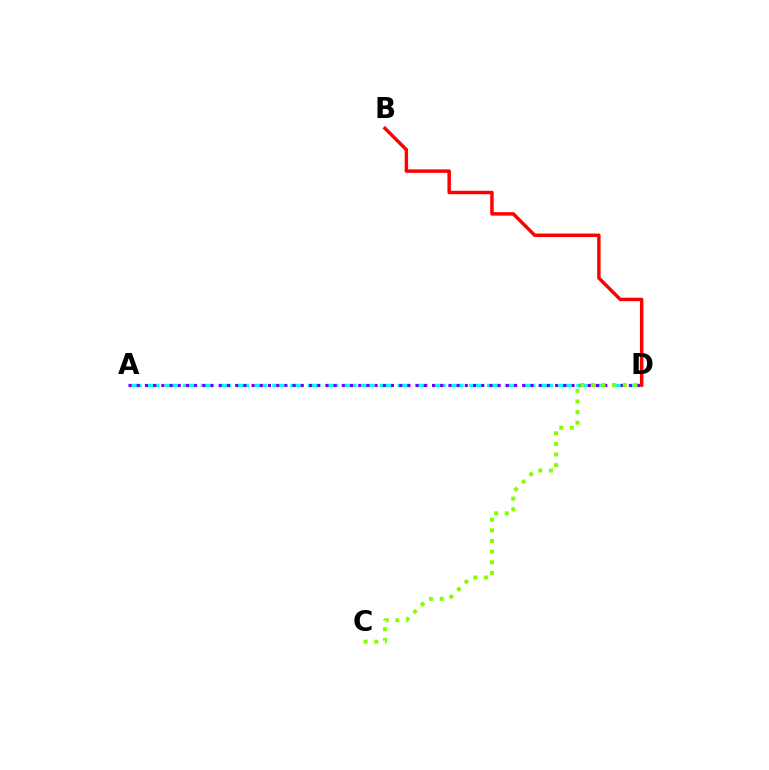{('A', 'D'): [{'color': '#00fff6', 'line_style': 'dashed', 'thickness': 2.43}, {'color': '#7200ff', 'line_style': 'dotted', 'thickness': 2.23}], ('B', 'D'): [{'color': '#ff0000', 'line_style': 'solid', 'thickness': 2.49}], ('C', 'D'): [{'color': '#84ff00', 'line_style': 'dotted', 'thickness': 2.89}]}